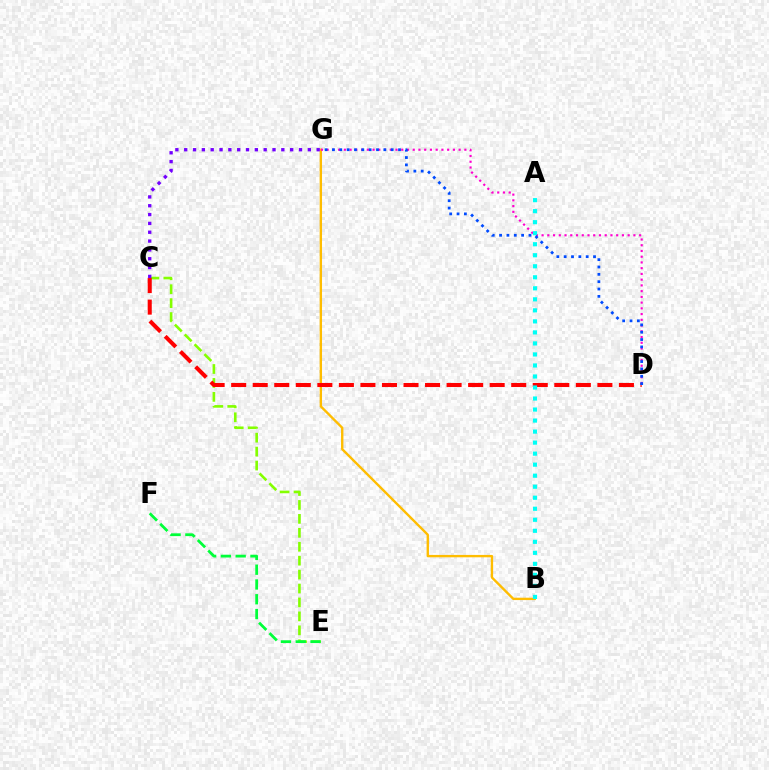{('C', 'E'): [{'color': '#84ff00', 'line_style': 'dashed', 'thickness': 1.89}], ('B', 'G'): [{'color': '#ffbd00', 'line_style': 'solid', 'thickness': 1.71}], ('D', 'G'): [{'color': '#ff00cf', 'line_style': 'dotted', 'thickness': 1.56}, {'color': '#004bff', 'line_style': 'dotted', 'thickness': 2.0}], ('C', 'D'): [{'color': '#ff0000', 'line_style': 'dashed', 'thickness': 2.93}], ('A', 'B'): [{'color': '#00fff6', 'line_style': 'dotted', 'thickness': 2.99}], ('C', 'G'): [{'color': '#7200ff', 'line_style': 'dotted', 'thickness': 2.4}], ('E', 'F'): [{'color': '#00ff39', 'line_style': 'dashed', 'thickness': 2.01}]}